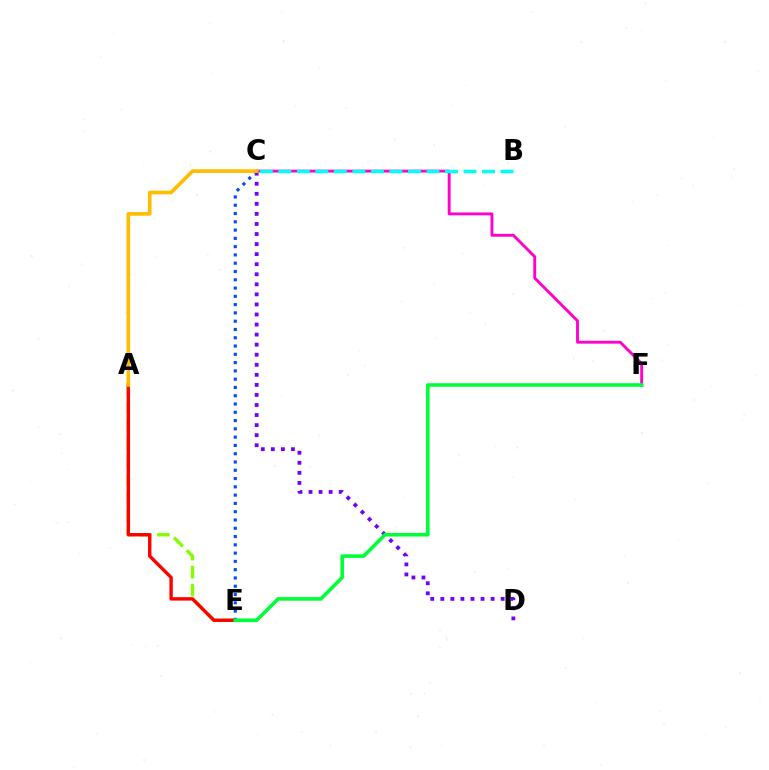{('A', 'E'): [{'color': '#84ff00', 'line_style': 'dashed', 'thickness': 2.45}, {'color': '#ff0000', 'line_style': 'solid', 'thickness': 2.45}], ('C', 'F'): [{'color': '#ff00cf', 'line_style': 'solid', 'thickness': 2.07}], ('B', 'C'): [{'color': '#00fff6', 'line_style': 'dashed', 'thickness': 2.52}], ('C', 'D'): [{'color': '#7200ff', 'line_style': 'dotted', 'thickness': 2.73}], ('C', 'E'): [{'color': '#004bff', 'line_style': 'dotted', 'thickness': 2.25}], ('A', 'C'): [{'color': '#ffbd00', 'line_style': 'solid', 'thickness': 2.63}], ('E', 'F'): [{'color': '#00ff39', 'line_style': 'solid', 'thickness': 2.59}]}